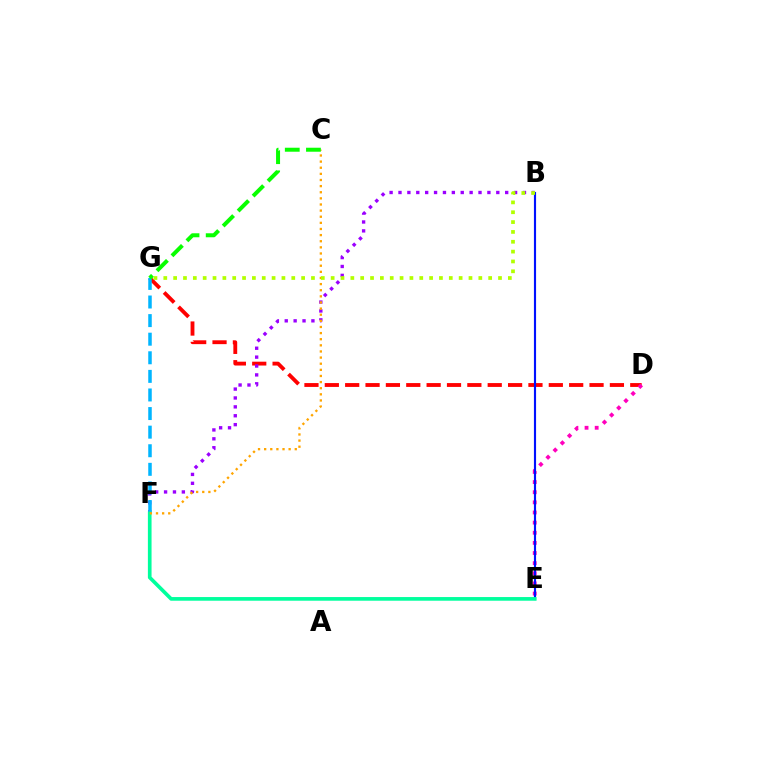{('D', 'G'): [{'color': '#ff0000', 'line_style': 'dashed', 'thickness': 2.77}], ('B', 'F'): [{'color': '#9b00ff', 'line_style': 'dotted', 'thickness': 2.42}], ('D', 'E'): [{'color': '#ff00bd', 'line_style': 'dotted', 'thickness': 2.75}], ('F', 'G'): [{'color': '#00b5ff', 'line_style': 'dashed', 'thickness': 2.53}], ('B', 'E'): [{'color': '#0010ff', 'line_style': 'solid', 'thickness': 1.55}], ('E', 'F'): [{'color': '#00ff9d', 'line_style': 'solid', 'thickness': 2.64}], ('C', 'F'): [{'color': '#ffa500', 'line_style': 'dotted', 'thickness': 1.66}], ('C', 'G'): [{'color': '#08ff00', 'line_style': 'dashed', 'thickness': 2.88}], ('B', 'G'): [{'color': '#b3ff00', 'line_style': 'dotted', 'thickness': 2.67}]}